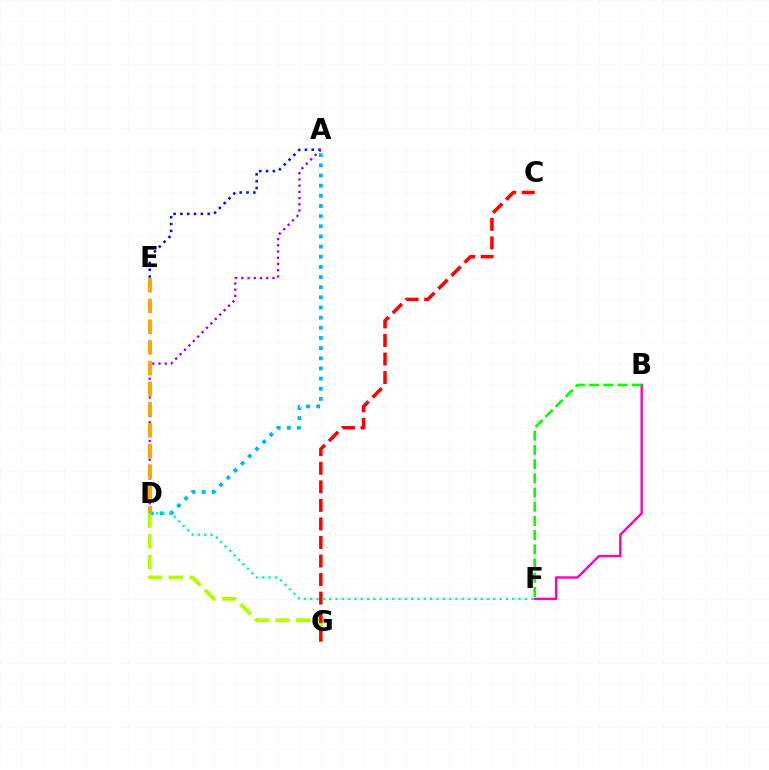{('A', 'E'): [{'color': '#0010ff', 'line_style': 'dotted', 'thickness': 1.85}], ('B', 'F'): [{'color': '#ff00bd', 'line_style': 'solid', 'thickness': 1.72}, {'color': '#08ff00', 'line_style': 'dashed', 'thickness': 1.93}], ('A', 'D'): [{'color': '#00b5ff', 'line_style': 'dotted', 'thickness': 2.76}, {'color': '#9b00ff', 'line_style': 'dotted', 'thickness': 1.69}], ('D', 'G'): [{'color': '#b3ff00', 'line_style': 'dashed', 'thickness': 2.82}], ('C', 'G'): [{'color': '#ff0000', 'line_style': 'dashed', 'thickness': 2.52}], ('D', 'F'): [{'color': '#00ff9d', 'line_style': 'dotted', 'thickness': 1.72}], ('D', 'E'): [{'color': '#ffa500', 'line_style': 'dashed', 'thickness': 2.82}]}